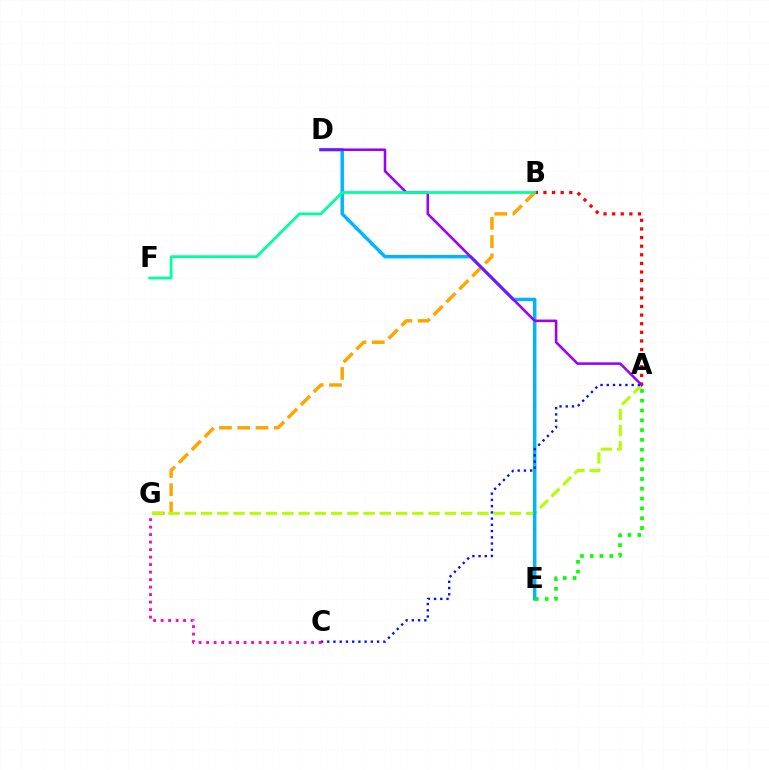{('B', 'G'): [{'color': '#ffa500', 'line_style': 'dashed', 'thickness': 2.48}], ('A', 'G'): [{'color': '#b3ff00', 'line_style': 'dashed', 'thickness': 2.21}], ('D', 'E'): [{'color': '#00b5ff', 'line_style': 'solid', 'thickness': 2.48}], ('A', 'C'): [{'color': '#0010ff', 'line_style': 'dotted', 'thickness': 1.69}], ('A', 'B'): [{'color': '#ff0000', 'line_style': 'dotted', 'thickness': 2.34}], ('C', 'G'): [{'color': '#ff00bd', 'line_style': 'dotted', 'thickness': 2.04}], ('A', 'D'): [{'color': '#9b00ff', 'line_style': 'solid', 'thickness': 1.85}], ('B', 'F'): [{'color': '#00ff9d', 'line_style': 'solid', 'thickness': 1.99}], ('A', 'E'): [{'color': '#08ff00', 'line_style': 'dotted', 'thickness': 2.66}]}